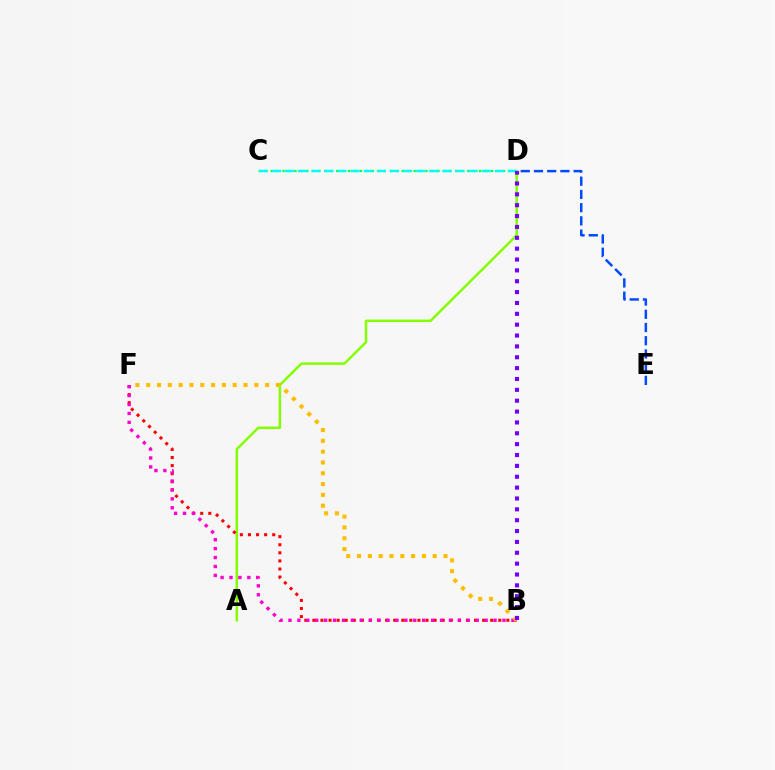{('C', 'D'): [{'color': '#00ff39', 'line_style': 'dotted', 'thickness': 1.62}, {'color': '#00fff6', 'line_style': 'dashed', 'thickness': 1.78}], ('A', 'D'): [{'color': '#84ff00', 'line_style': 'solid', 'thickness': 1.79}], ('B', 'F'): [{'color': '#ff0000', 'line_style': 'dotted', 'thickness': 2.2}, {'color': '#ff00cf', 'line_style': 'dotted', 'thickness': 2.42}, {'color': '#ffbd00', 'line_style': 'dotted', 'thickness': 2.94}], ('D', 'E'): [{'color': '#004bff', 'line_style': 'dashed', 'thickness': 1.8}], ('B', 'D'): [{'color': '#7200ff', 'line_style': 'dotted', 'thickness': 2.95}]}